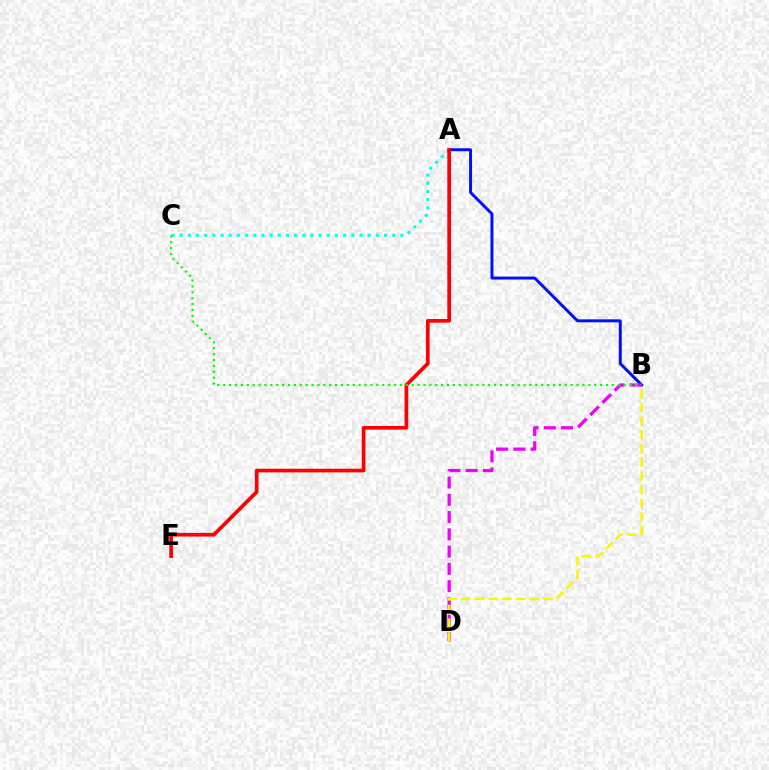{('A', 'B'): [{'color': '#0010ff', 'line_style': 'solid', 'thickness': 2.14}], ('A', 'C'): [{'color': '#00fff6', 'line_style': 'dotted', 'thickness': 2.22}], ('A', 'E'): [{'color': '#ff0000', 'line_style': 'solid', 'thickness': 2.66}], ('B', 'D'): [{'color': '#ee00ff', 'line_style': 'dashed', 'thickness': 2.35}, {'color': '#fcf500', 'line_style': 'dashed', 'thickness': 1.86}], ('B', 'C'): [{'color': '#08ff00', 'line_style': 'dotted', 'thickness': 1.6}]}